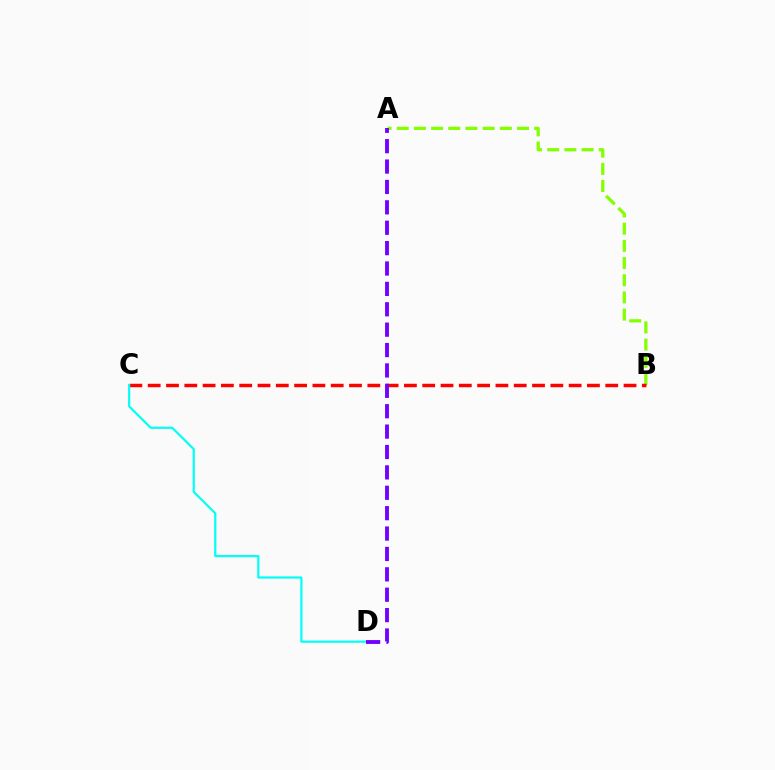{('A', 'B'): [{'color': '#84ff00', 'line_style': 'dashed', 'thickness': 2.33}], ('B', 'C'): [{'color': '#ff0000', 'line_style': 'dashed', 'thickness': 2.49}], ('C', 'D'): [{'color': '#00fff6', 'line_style': 'solid', 'thickness': 1.58}], ('A', 'D'): [{'color': '#7200ff', 'line_style': 'dashed', 'thickness': 2.77}]}